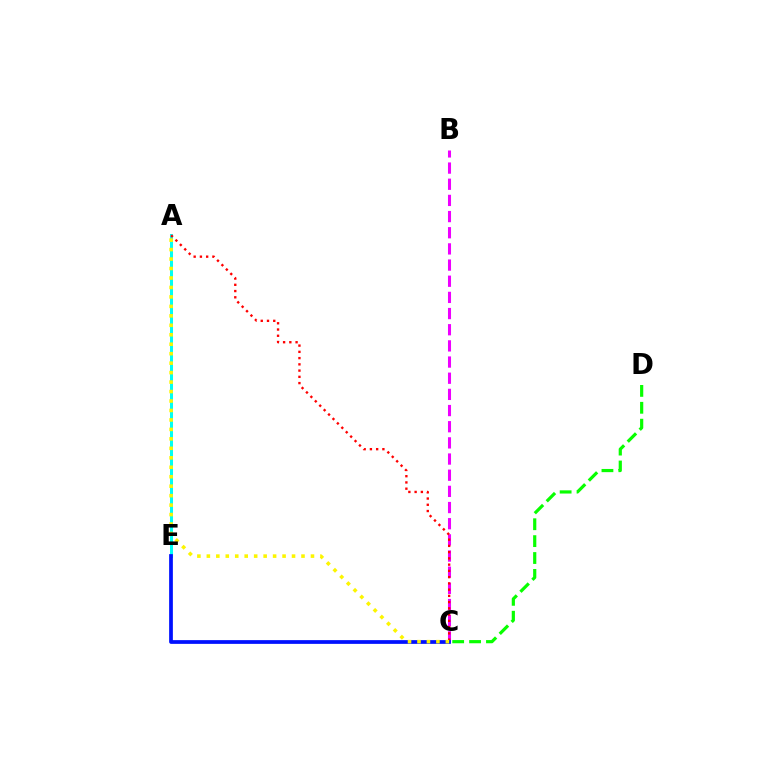{('A', 'E'): [{'color': '#00fff6', 'line_style': 'solid', 'thickness': 2.17}], ('B', 'C'): [{'color': '#ee00ff', 'line_style': 'dashed', 'thickness': 2.2}], ('C', 'D'): [{'color': '#08ff00', 'line_style': 'dashed', 'thickness': 2.29}], ('A', 'C'): [{'color': '#ff0000', 'line_style': 'dotted', 'thickness': 1.7}, {'color': '#fcf500', 'line_style': 'dotted', 'thickness': 2.57}], ('C', 'E'): [{'color': '#0010ff', 'line_style': 'solid', 'thickness': 2.69}]}